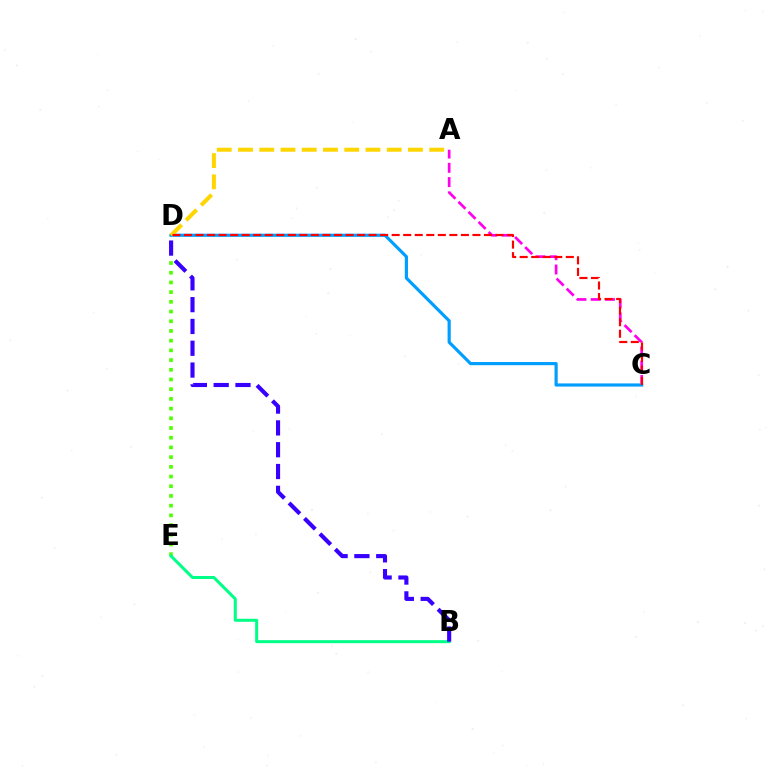{('D', 'E'): [{'color': '#4fff00', 'line_style': 'dotted', 'thickness': 2.64}], ('A', 'C'): [{'color': '#ff00ed', 'line_style': 'dashed', 'thickness': 1.94}], ('C', 'D'): [{'color': '#009eff', 'line_style': 'solid', 'thickness': 2.27}, {'color': '#ff0000', 'line_style': 'dashed', 'thickness': 1.57}], ('B', 'E'): [{'color': '#00ff86', 'line_style': 'solid', 'thickness': 2.18}], ('A', 'D'): [{'color': '#ffd500', 'line_style': 'dashed', 'thickness': 2.89}], ('B', 'D'): [{'color': '#3700ff', 'line_style': 'dashed', 'thickness': 2.96}]}